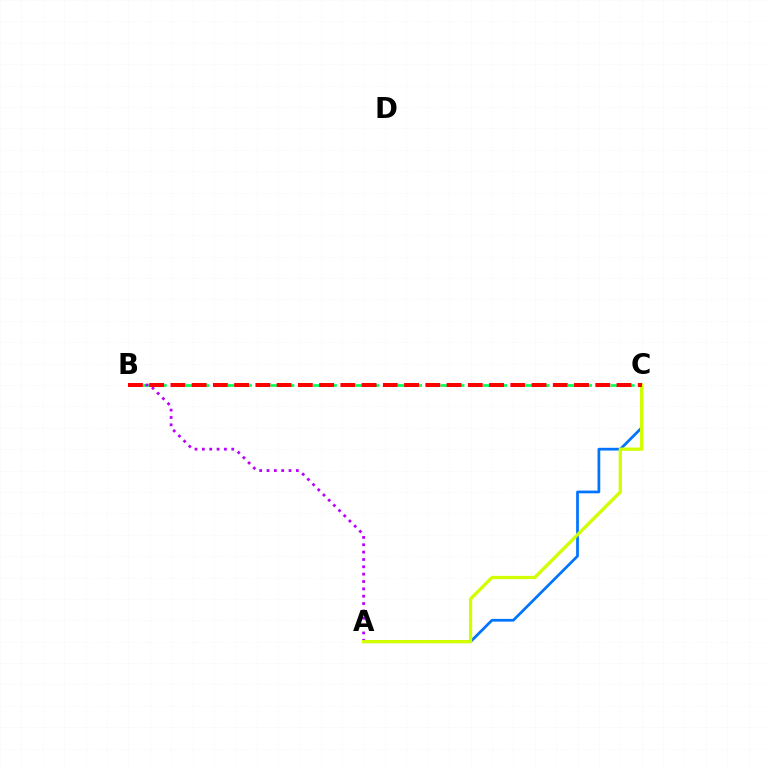{('A', 'C'): [{'color': '#0074ff', 'line_style': 'solid', 'thickness': 1.97}, {'color': '#d1ff00', 'line_style': 'solid', 'thickness': 2.36}], ('B', 'C'): [{'color': '#00ff5c', 'line_style': 'dashed', 'thickness': 1.93}, {'color': '#ff0000', 'line_style': 'dashed', 'thickness': 2.89}], ('A', 'B'): [{'color': '#b900ff', 'line_style': 'dotted', 'thickness': 2.0}]}